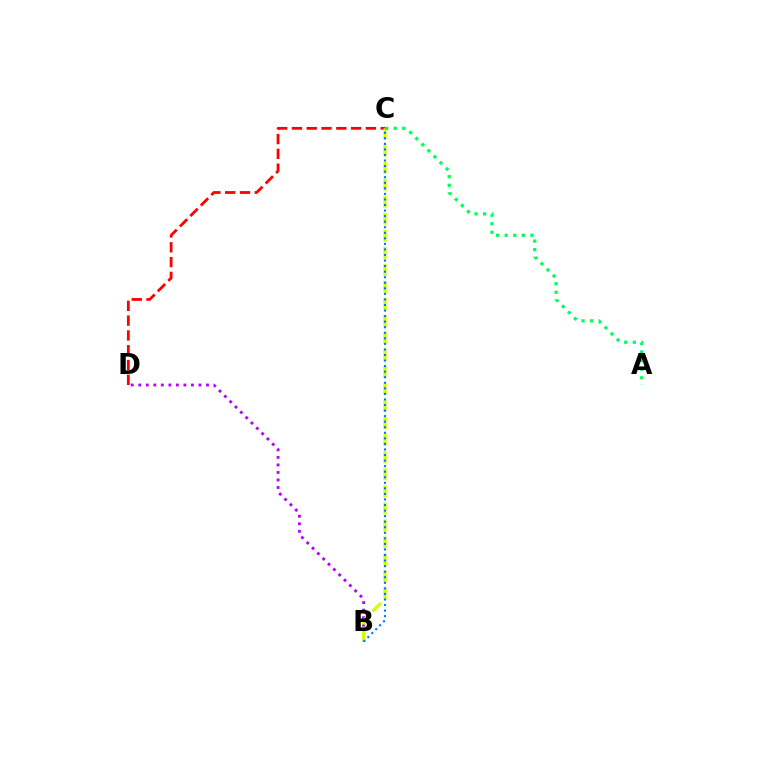{('C', 'D'): [{'color': '#ff0000', 'line_style': 'dashed', 'thickness': 2.01}], ('B', 'D'): [{'color': '#b900ff', 'line_style': 'dotted', 'thickness': 2.05}], ('B', 'C'): [{'color': '#d1ff00', 'line_style': 'dashed', 'thickness': 2.31}, {'color': '#0074ff', 'line_style': 'dotted', 'thickness': 1.51}], ('A', 'C'): [{'color': '#00ff5c', 'line_style': 'dotted', 'thickness': 2.33}]}